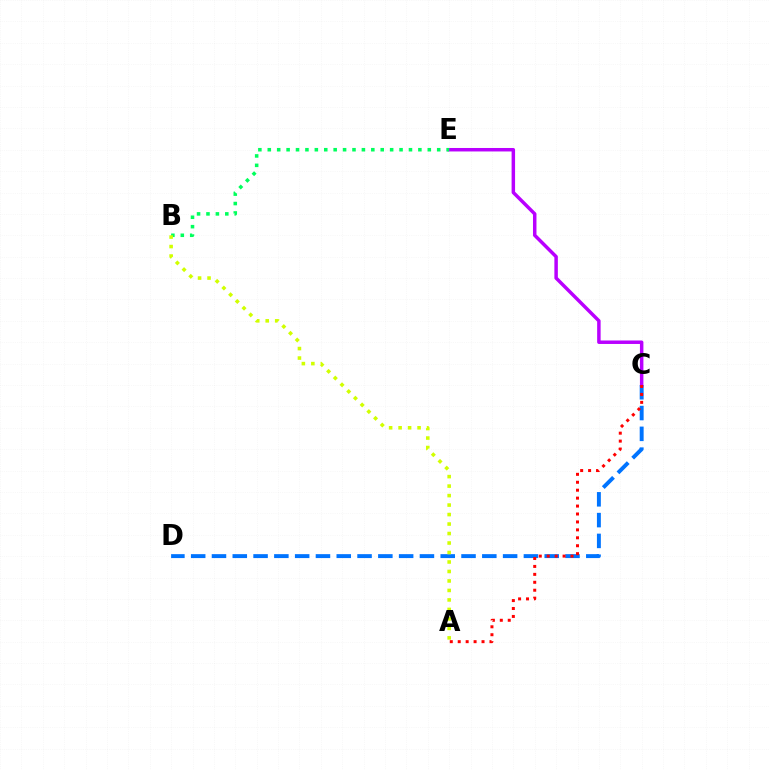{('C', 'D'): [{'color': '#0074ff', 'line_style': 'dashed', 'thickness': 2.83}], ('C', 'E'): [{'color': '#b900ff', 'line_style': 'solid', 'thickness': 2.5}], ('A', 'C'): [{'color': '#ff0000', 'line_style': 'dotted', 'thickness': 2.16}], ('B', 'E'): [{'color': '#00ff5c', 'line_style': 'dotted', 'thickness': 2.56}], ('A', 'B'): [{'color': '#d1ff00', 'line_style': 'dotted', 'thickness': 2.58}]}